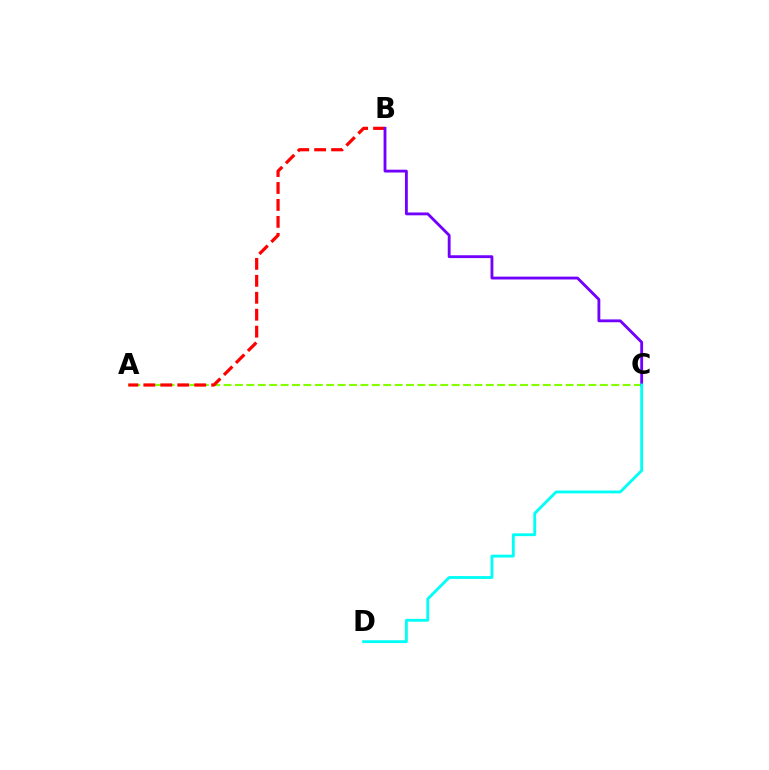{('A', 'C'): [{'color': '#84ff00', 'line_style': 'dashed', 'thickness': 1.55}], ('A', 'B'): [{'color': '#ff0000', 'line_style': 'dashed', 'thickness': 2.3}], ('B', 'C'): [{'color': '#7200ff', 'line_style': 'solid', 'thickness': 2.04}], ('C', 'D'): [{'color': '#00fff6', 'line_style': 'solid', 'thickness': 2.05}]}